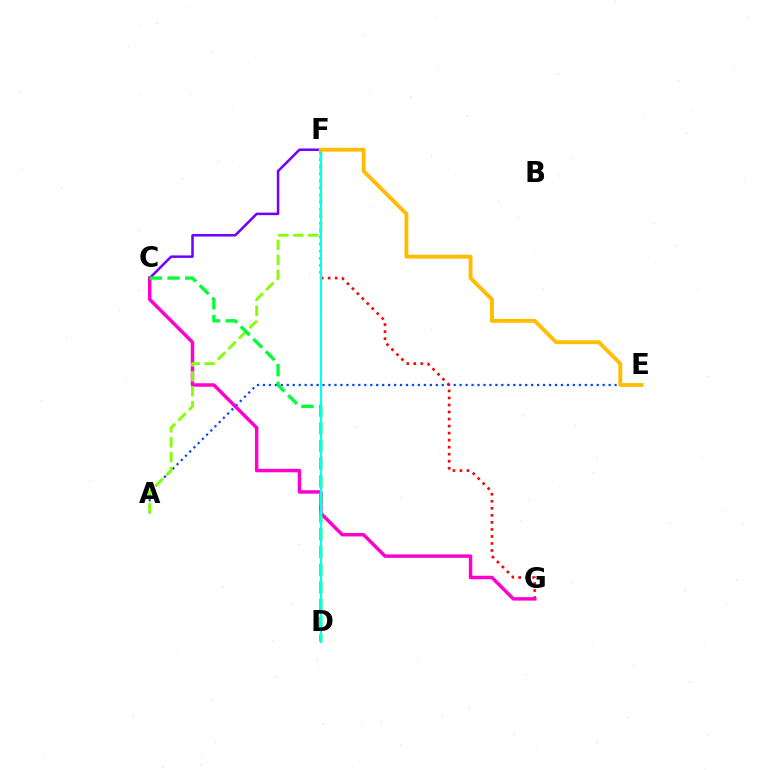{('C', 'F'): [{'color': '#7200ff', 'line_style': 'solid', 'thickness': 1.81}], ('A', 'E'): [{'color': '#004bff', 'line_style': 'dotted', 'thickness': 1.62}], ('F', 'G'): [{'color': '#ff0000', 'line_style': 'dotted', 'thickness': 1.91}], ('C', 'G'): [{'color': '#ff00cf', 'line_style': 'solid', 'thickness': 2.5}], ('A', 'F'): [{'color': '#84ff00', 'line_style': 'dashed', 'thickness': 2.03}], ('C', 'D'): [{'color': '#00ff39', 'line_style': 'dashed', 'thickness': 2.4}], ('D', 'F'): [{'color': '#00fff6', 'line_style': 'solid', 'thickness': 1.57}], ('E', 'F'): [{'color': '#ffbd00', 'line_style': 'solid', 'thickness': 2.8}]}